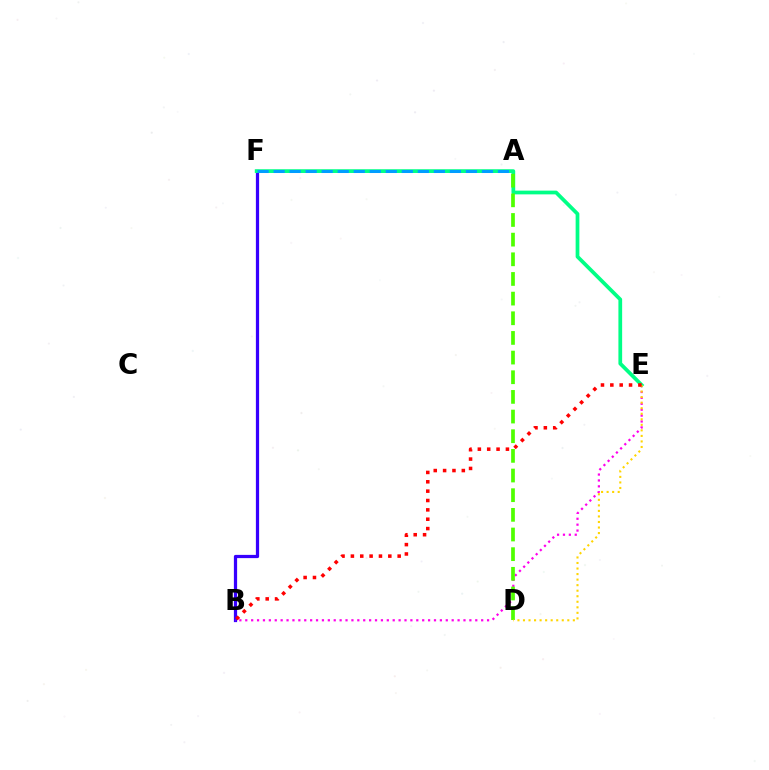{('B', 'F'): [{'color': '#3700ff', 'line_style': 'solid', 'thickness': 2.33}], ('B', 'E'): [{'color': '#ff00ed', 'line_style': 'dotted', 'thickness': 1.6}, {'color': '#ff0000', 'line_style': 'dotted', 'thickness': 2.54}], ('E', 'F'): [{'color': '#00ff86', 'line_style': 'solid', 'thickness': 2.69}], ('A', 'D'): [{'color': '#4fff00', 'line_style': 'dashed', 'thickness': 2.67}], ('A', 'F'): [{'color': '#009eff', 'line_style': 'dashed', 'thickness': 2.18}], ('D', 'E'): [{'color': '#ffd500', 'line_style': 'dotted', 'thickness': 1.51}]}